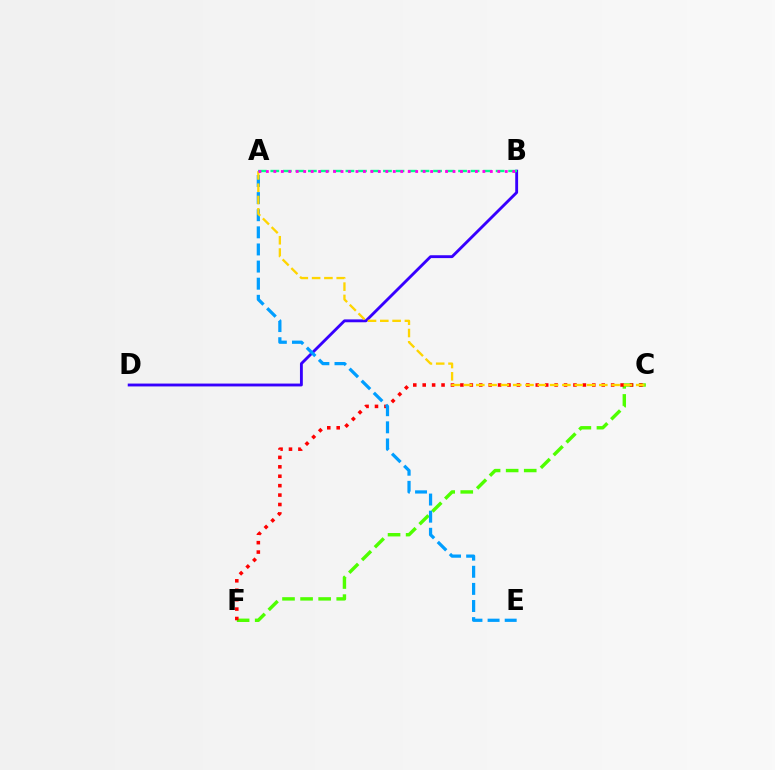{('B', 'D'): [{'color': '#3700ff', 'line_style': 'solid', 'thickness': 2.06}], ('C', 'F'): [{'color': '#4fff00', 'line_style': 'dashed', 'thickness': 2.45}, {'color': '#ff0000', 'line_style': 'dotted', 'thickness': 2.56}], ('A', 'E'): [{'color': '#009eff', 'line_style': 'dashed', 'thickness': 2.33}], ('A', 'C'): [{'color': '#ffd500', 'line_style': 'dashed', 'thickness': 1.67}], ('A', 'B'): [{'color': '#00ff86', 'line_style': 'dashed', 'thickness': 1.7}, {'color': '#ff00ed', 'line_style': 'dotted', 'thickness': 2.03}]}